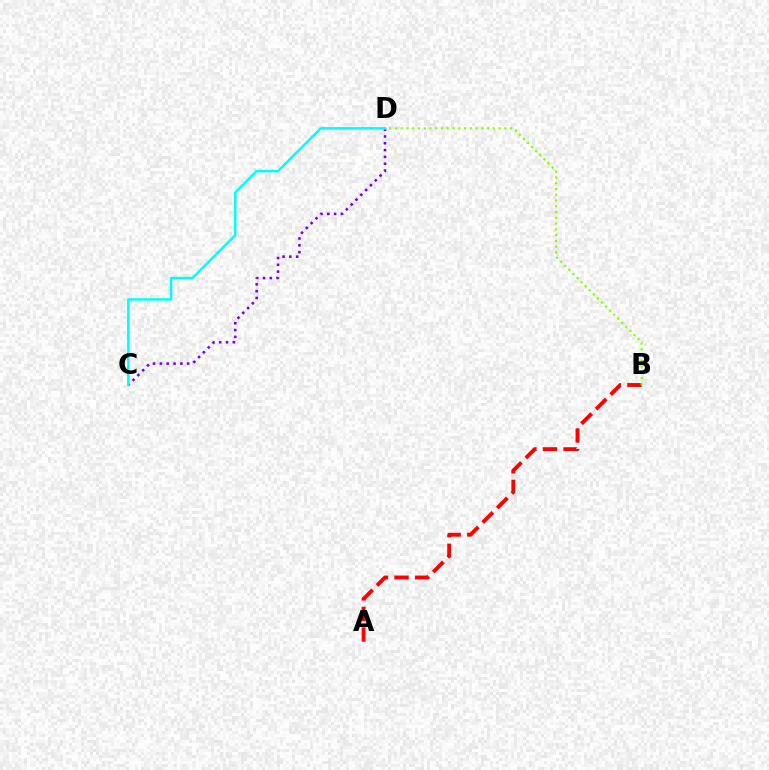{('C', 'D'): [{'color': '#7200ff', 'line_style': 'dotted', 'thickness': 1.85}, {'color': '#00fff6', 'line_style': 'solid', 'thickness': 1.78}], ('A', 'B'): [{'color': '#ff0000', 'line_style': 'dashed', 'thickness': 2.8}], ('B', 'D'): [{'color': '#84ff00', 'line_style': 'dotted', 'thickness': 1.56}]}